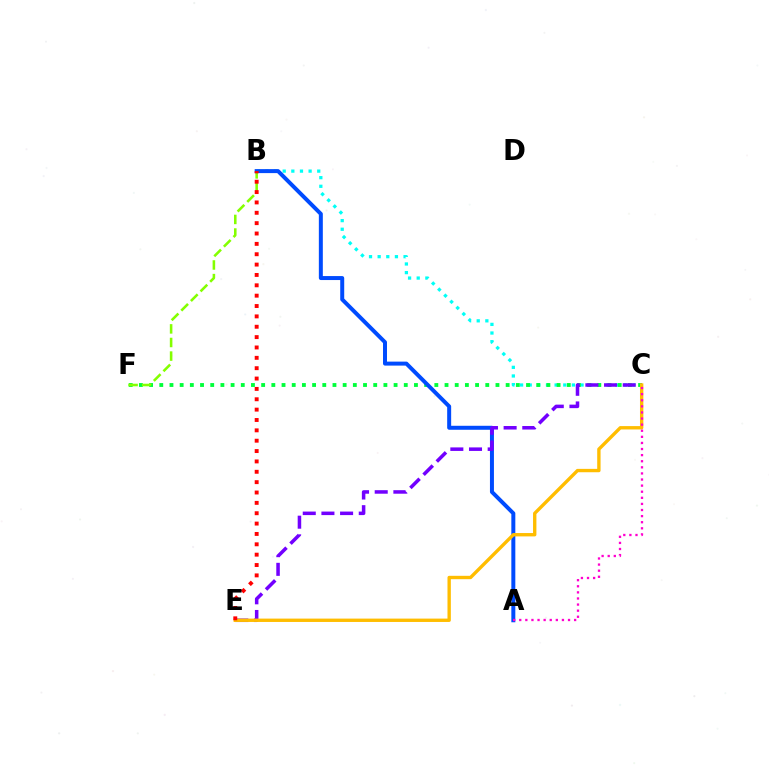{('B', 'C'): [{'color': '#00fff6', 'line_style': 'dotted', 'thickness': 2.35}], ('C', 'F'): [{'color': '#00ff39', 'line_style': 'dotted', 'thickness': 2.77}], ('B', 'F'): [{'color': '#84ff00', 'line_style': 'dashed', 'thickness': 1.85}], ('A', 'B'): [{'color': '#004bff', 'line_style': 'solid', 'thickness': 2.87}], ('C', 'E'): [{'color': '#7200ff', 'line_style': 'dashed', 'thickness': 2.54}, {'color': '#ffbd00', 'line_style': 'solid', 'thickness': 2.42}], ('A', 'C'): [{'color': '#ff00cf', 'line_style': 'dotted', 'thickness': 1.66}], ('B', 'E'): [{'color': '#ff0000', 'line_style': 'dotted', 'thickness': 2.81}]}